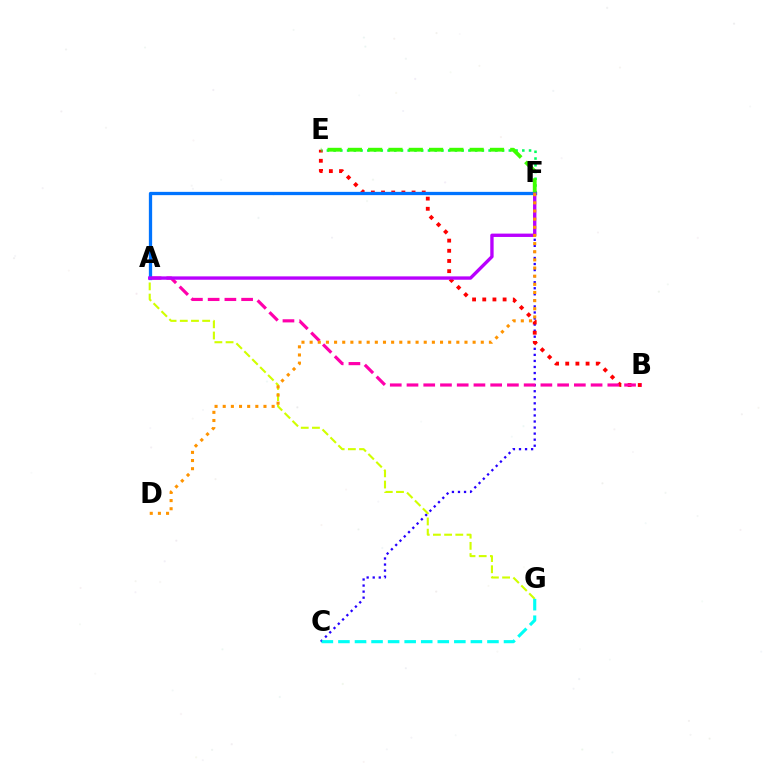{('C', 'F'): [{'color': '#2500ff', 'line_style': 'dotted', 'thickness': 1.65}], ('B', 'E'): [{'color': '#ff0000', 'line_style': 'dotted', 'thickness': 2.76}], ('A', 'B'): [{'color': '#ff00ac', 'line_style': 'dashed', 'thickness': 2.27}], ('E', 'F'): [{'color': '#00ff5c', 'line_style': 'dotted', 'thickness': 1.83}, {'color': '#3dff00', 'line_style': 'dashed', 'thickness': 2.76}], ('A', 'G'): [{'color': '#d1ff00', 'line_style': 'dashed', 'thickness': 1.52}], ('C', 'G'): [{'color': '#00fff6', 'line_style': 'dashed', 'thickness': 2.25}], ('A', 'F'): [{'color': '#0074ff', 'line_style': 'solid', 'thickness': 2.36}, {'color': '#b900ff', 'line_style': 'solid', 'thickness': 2.41}], ('D', 'F'): [{'color': '#ff9400', 'line_style': 'dotted', 'thickness': 2.21}]}